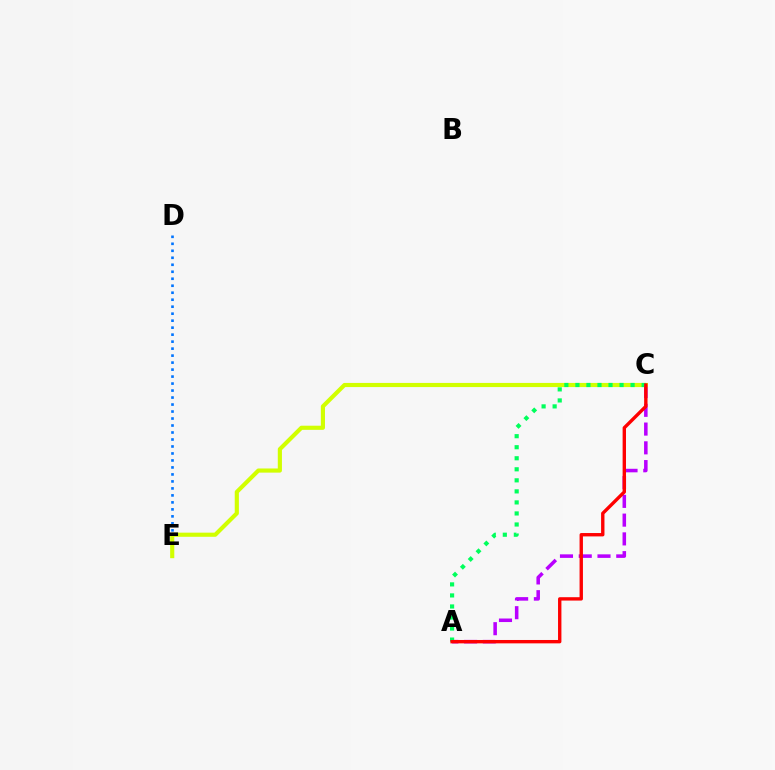{('A', 'C'): [{'color': '#b900ff', 'line_style': 'dashed', 'thickness': 2.55}, {'color': '#00ff5c', 'line_style': 'dotted', 'thickness': 3.0}, {'color': '#ff0000', 'line_style': 'solid', 'thickness': 2.43}], ('D', 'E'): [{'color': '#0074ff', 'line_style': 'dotted', 'thickness': 1.9}], ('C', 'E'): [{'color': '#d1ff00', 'line_style': 'solid', 'thickness': 2.98}]}